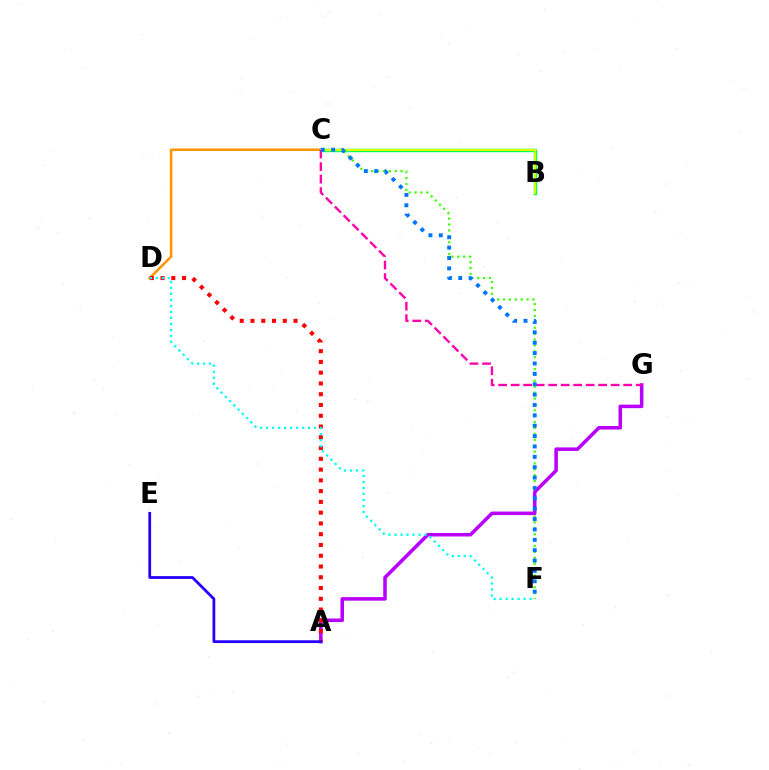{('C', 'F'): [{'color': '#3dff00', 'line_style': 'dotted', 'thickness': 1.6}, {'color': '#0074ff', 'line_style': 'dotted', 'thickness': 2.82}], ('A', 'G'): [{'color': '#b900ff', 'line_style': 'solid', 'thickness': 2.55}], ('C', 'D'): [{'color': '#ff9400', 'line_style': 'solid', 'thickness': 1.8}], ('A', 'D'): [{'color': '#ff0000', 'line_style': 'dotted', 'thickness': 2.93}], ('D', 'F'): [{'color': '#00fff6', 'line_style': 'dotted', 'thickness': 1.63}], ('B', 'C'): [{'color': '#00ff5c', 'line_style': 'solid', 'thickness': 2.47}, {'color': '#d1ff00', 'line_style': 'solid', 'thickness': 1.57}], ('A', 'E'): [{'color': '#2500ff', 'line_style': 'solid', 'thickness': 2.0}], ('C', 'G'): [{'color': '#ff00ac', 'line_style': 'dashed', 'thickness': 1.7}]}